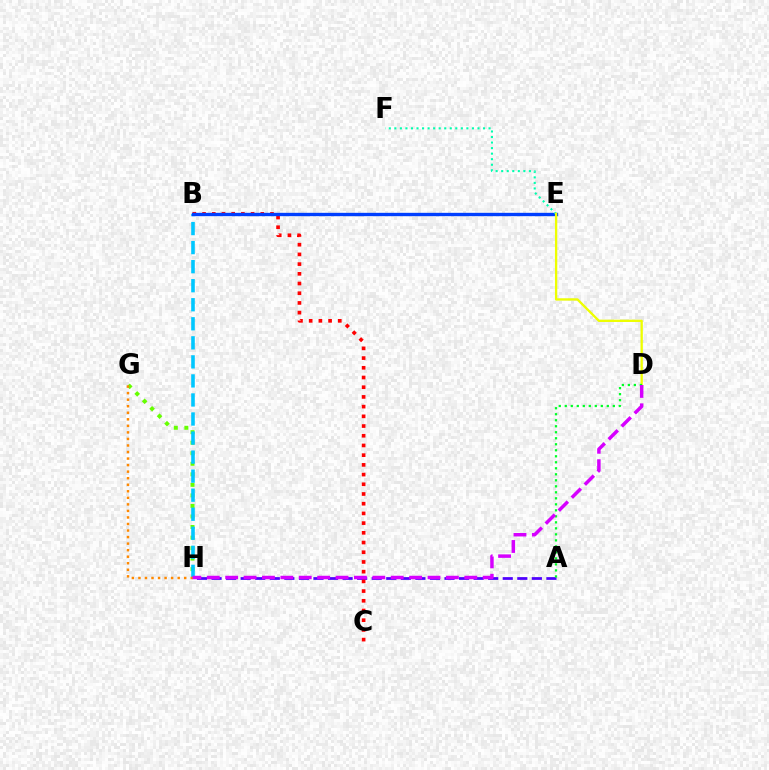{('A', 'H'): [{'color': '#4f00ff', 'line_style': 'dashed', 'thickness': 1.98}], ('B', 'C'): [{'color': '#ff0000', 'line_style': 'dotted', 'thickness': 2.64}], ('G', 'H'): [{'color': '#66ff00', 'line_style': 'dotted', 'thickness': 2.86}, {'color': '#ff8800', 'line_style': 'dotted', 'thickness': 1.78}], ('B', 'H'): [{'color': '#00c7ff', 'line_style': 'dashed', 'thickness': 2.59}], ('B', 'E'): [{'color': '#ff00a0', 'line_style': 'dashed', 'thickness': 2.09}, {'color': '#003fff', 'line_style': 'solid', 'thickness': 2.41}], ('E', 'F'): [{'color': '#00ffaf', 'line_style': 'dotted', 'thickness': 1.51}], ('D', 'E'): [{'color': '#eeff00', 'line_style': 'solid', 'thickness': 1.66}], ('A', 'D'): [{'color': '#00ff27', 'line_style': 'dotted', 'thickness': 1.63}], ('D', 'H'): [{'color': '#d600ff', 'line_style': 'dashed', 'thickness': 2.5}]}